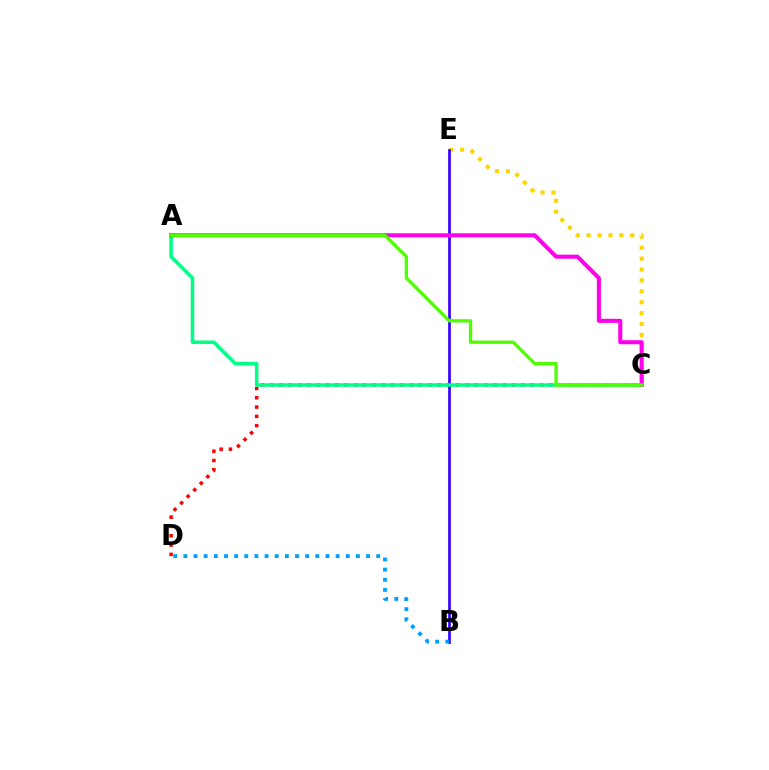{('C', 'E'): [{'color': '#ffd500', 'line_style': 'dotted', 'thickness': 2.96}], ('C', 'D'): [{'color': '#ff0000', 'line_style': 'dotted', 'thickness': 2.53}], ('B', 'E'): [{'color': '#3700ff', 'line_style': 'solid', 'thickness': 1.95}], ('A', 'C'): [{'color': '#00ff86', 'line_style': 'solid', 'thickness': 2.54}, {'color': '#ff00ed', 'line_style': 'solid', 'thickness': 2.92}, {'color': '#4fff00', 'line_style': 'solid', 'thickness': 2.38}], ('B', 'D'): [{'color': '#009eff', 'line_style': 'dotted', 'thickness': 2.76}]}